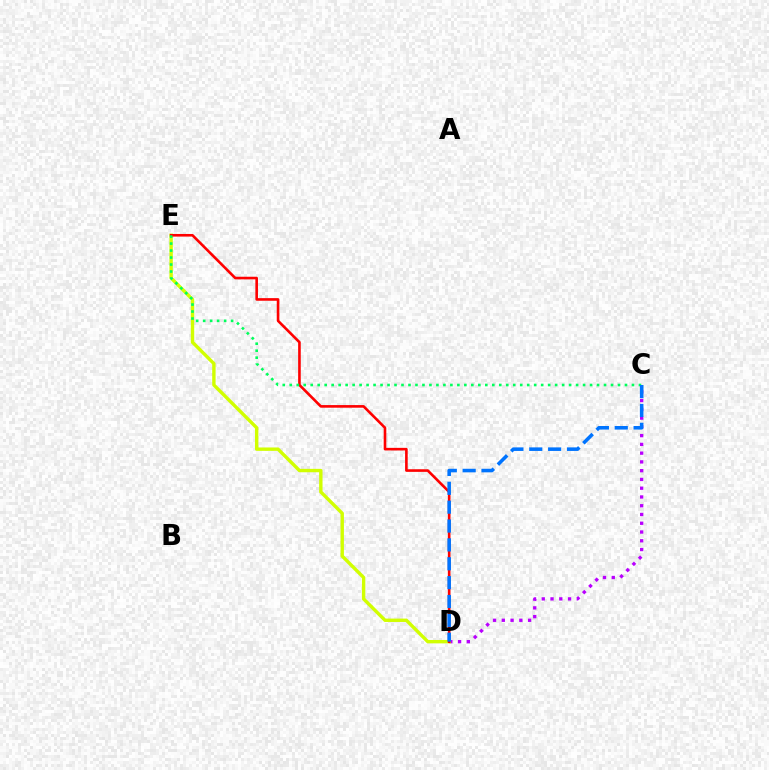{('C', 'D'): [{'color': '#b900ff', 'line_style': 'dotted', 'thickness': 2.38}, {'color': '#0074ff', 'line_style': 'dashed', 'thickness': 2.56}], ('D', 'E'): [{'color': '#d1ff00', 'line_style': 'solid', 'thickness': 2.44}, {'color': '#ff0000', 'line_style': 'solid', 'thickness': 1.88}], ('C', 'E'): [{'color': '#00ff5c', 'line_style': 'dotted', 'thickness': 1.9}]}